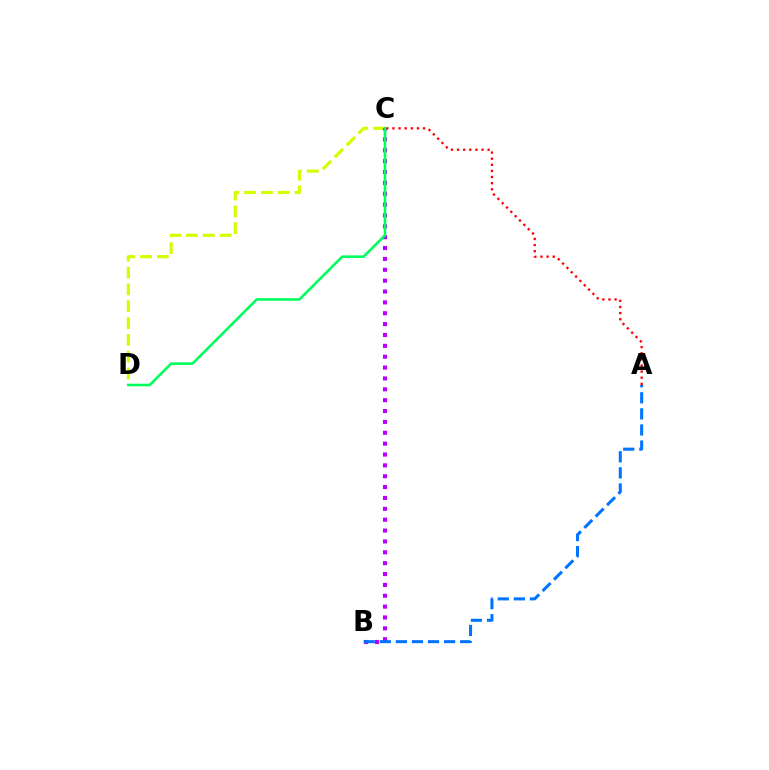{('C', 'D'): [{'color': '#d1ff00', 'line_style': 'dashed', 'thickness': 2.28}, {'color': '#00ff5c', 'line_style': 'solid', 'thickness': 1.88}], ('B', 'C'): [{'color': '#b900ff', 'line_style': 'dotted', 'thickness': 2.95}], ('A', 'C'): [{'color': '#ff0000', 'line_style': 'dotted', 'thickness': 1.66}], ('A', 'B'): [{'color': '#0074ff', 'line_style': 'dashed', 'thickness': 2.18}]}